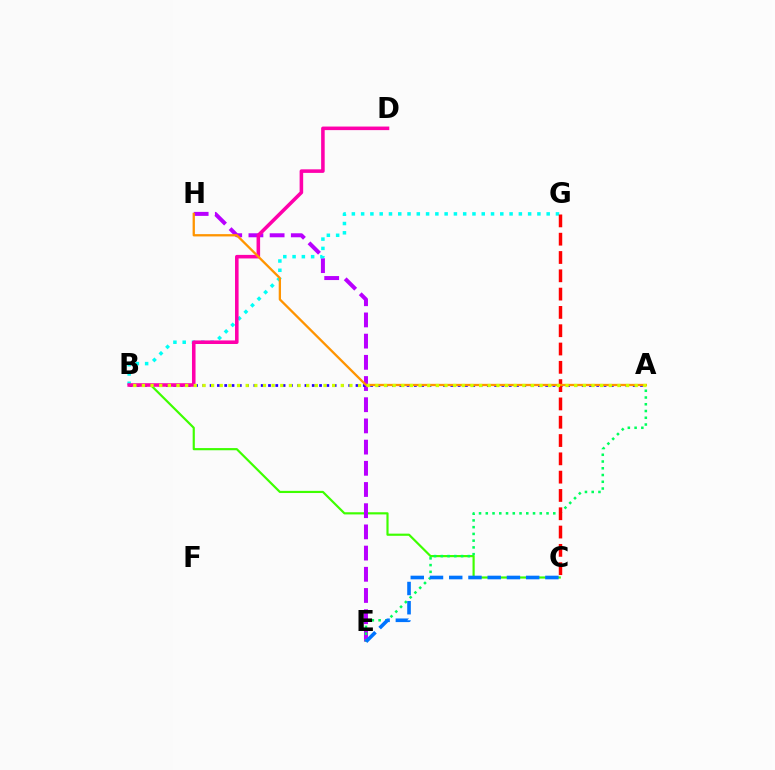{('B', 'C'): [{'color': '#3dff00', 'line_style': 'solid', 'thickness': 1.56}], ('E', 'H'): [{'color': '#b900ff', 'line_style': 'dashed', 'thickness': 2.88}], ('B', 'G'): [{'color': '#00fff6', 'line_style': 'dotted', 'thickness': 2.52}], ('A', 'E'): [{'color': '#00ff5c', 'line_style': 'dotted', 'thickness': 1.83}], ('A', 'B'): [{'color': '#2500ff', 'line_style': 'dotted', 'thickness': 1.98}, {'color': '#d1ff00', 'line_style': 'dotted', 'thickness': 2.35}], ('C', 'G'): [{'color': '#ff0000', 'line_style': 'dashed', 'thickness': 2.49}], ('C', 'E'): [{'color': '#0074ff', 'line_style': 'dashed', 'thickness': 2.61}], ('B', 'D'): [{'color': '#ff00ac', 'line_style': 'solid', 'thickness': 2.56}], ('A', 'H'): [{'color': '#ff9400', 'line_style': 'solid', 'thickness': 1.66}]}